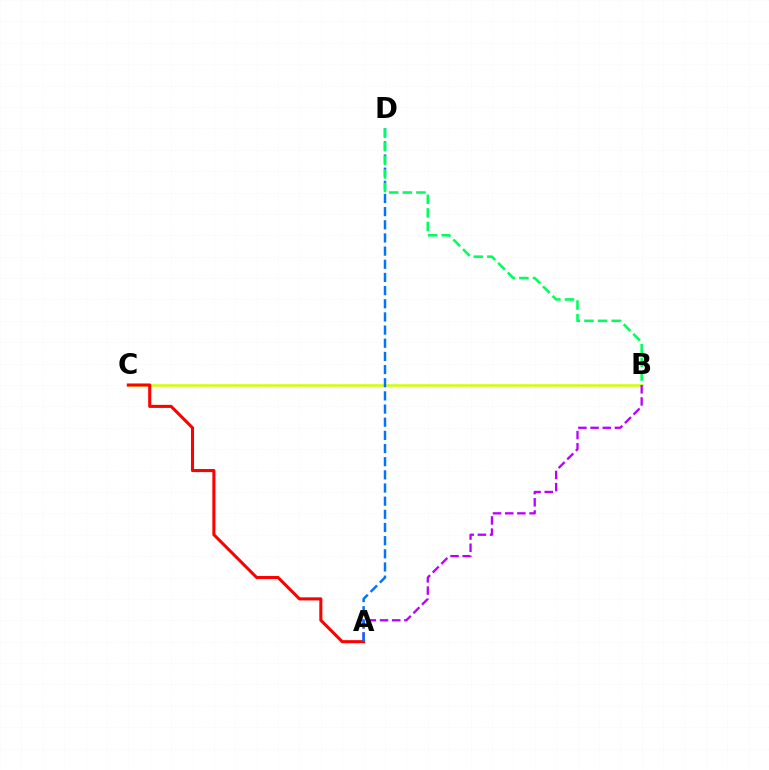{('B', 'C'): [{'color': '#d1ff00', 'line_style': 'solid', 'thickness': 1.81}], ('A', 'B'): [{'color': '#b900ff', 'line_style': 'dashed', 'thickness': 1.65}], ('A', 'C'): [{'color': '#ff0000', 'line_style': 'solid', 'thickness': 2.21}], ('A', 'D'): [{'color': '#0074ff', 'line_style': 'dashed', 'thickness': 1.79}], ('B', 'D'): [{'color': '#00ff5c', 'line_style': 'dashed', 'thickness': 1.85}]}